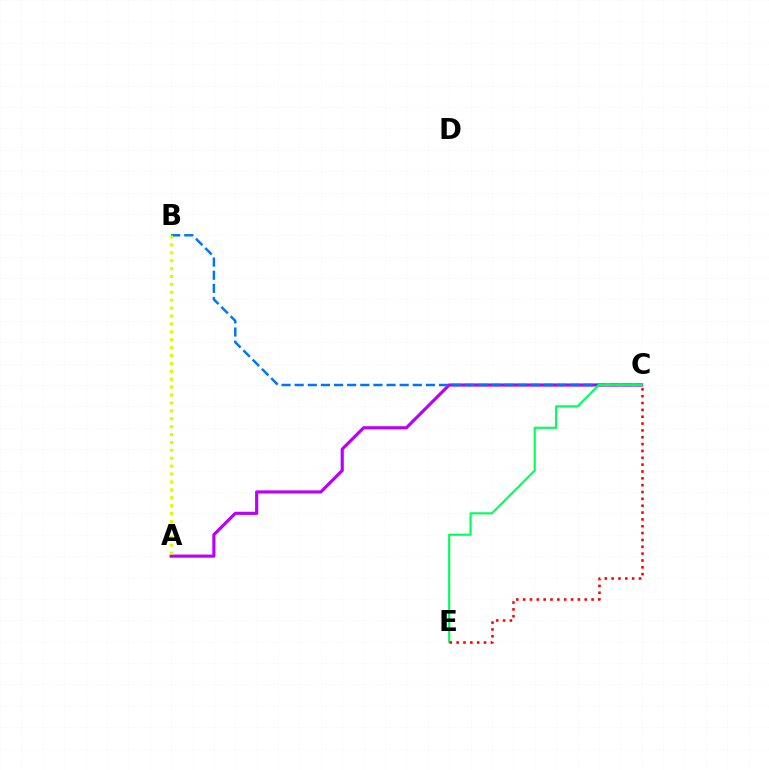{('A', 'C'): [{'color': '#b900ff', 'line_style': 'solid', 'thickness': 2.28}], ('B', 'C'): [{'color': '#0074ff', 'line_style': 'dashed', 'thickness': 1.78}], ('C', 'E'): [{'color': '#00ff5c', 'line_style': 'solid', 'thickness': 1.54}, {'color': '#ff0000', 'line_style': 'dotted', 'thickness': 1.86}], ('A', 'B'): [{'color': '#d1ff00', 'line_style': 'dotted', 'thickness': 2.15}]}